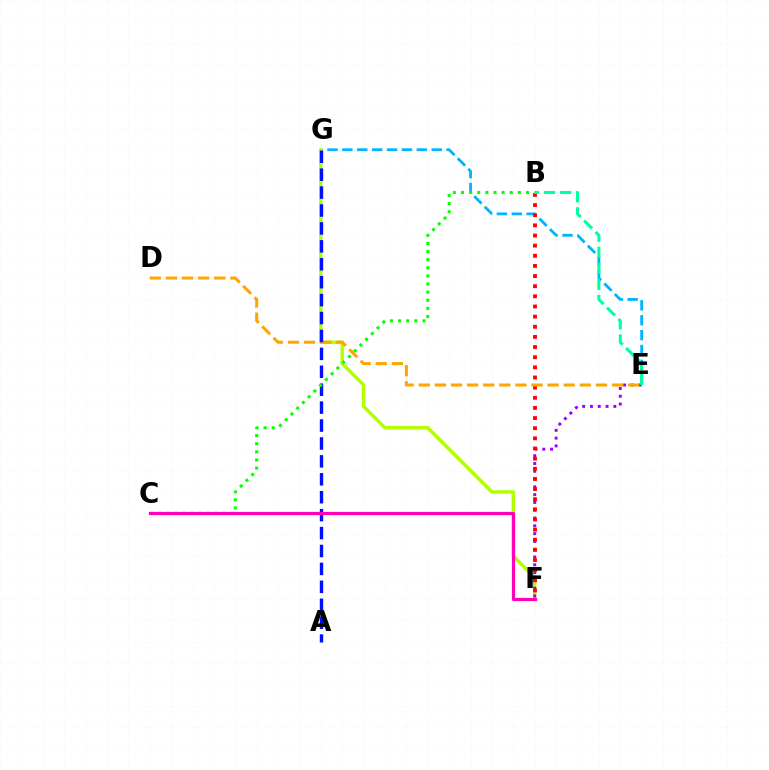{('E', 'G'): [{'color': '#00b5ff', 'line_style': 'dashed', 'thickness': 2.02}], ('F', 'G'): [{'color': '#b3ff00', 'line_style': 'solid', 'thickness': 2.5}], ('E', 'F'): [{'color': '#9b00ff', 'line_style': 'dotted', 'thickness': 2.12}], ('B', 'F'): [{'color': '#ff0000', 'line_style': 'dotted', 'thickness': 2.76}], ('D', 'E'): [{'color': '#ffa500', 'line_style': 'dashed', 'thickness': 2.19}], ('A', 'G'): [{'color': '#0010ff', 'line_style': 'dashed', 'thickness': 2.43}], ('B', 'C'): [{'color': '#08ff00', 'line_style': 'dotted', 'thickness': 2.21}], ('C', 'F'): [{'color': '#ff00bd', 'line_style': 'solid', 'thickness': 2.3}], ('B', 'E'): [{'color': '#00ff9d', 'line_style': 'dashed', 'thickness': 2.19}]}